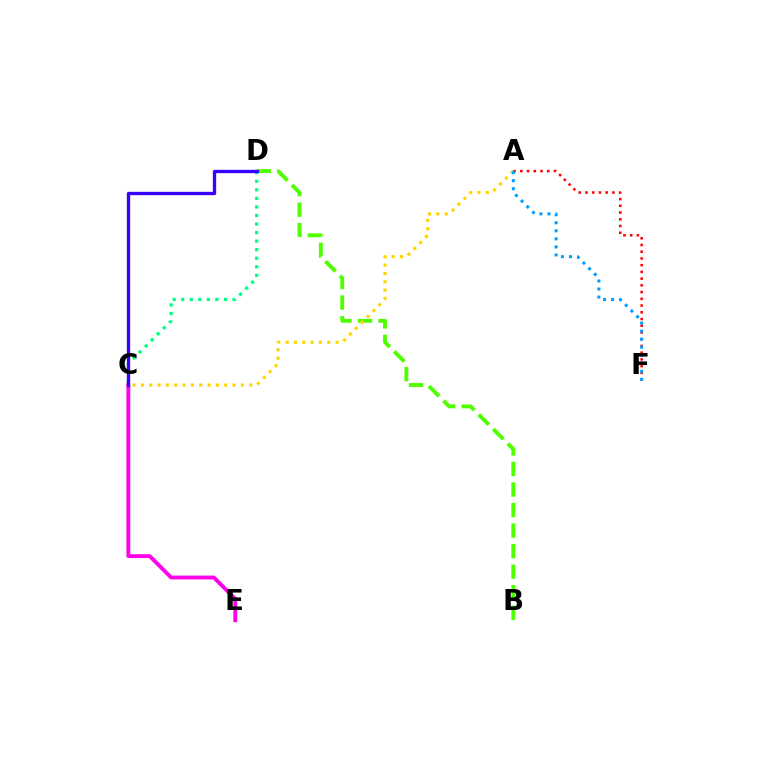{('A', 'F'): [{'color': '#ff0000', 'line_style': 'dotted', 'thickness': 1.83}, {'color': '#009eff', 'line_style': 'dotted', 'thickness': 2.18}], ('C', 'E'): [{'color': '#ff00ed', 'line_style': 'solid', 'thickness': 2.76}], ('C', 'D'): [{'color': '#00ff86', 'line_style': 'dotted', 'thickness': 2.32}, {'color': '#3700ff', 'line_style': 'solid', 'thickness': 2.39}], ('B', 'D'): [{'color': '#4fff00', 'line_style': 'dashed', 'thickness': 2.79}], ('A', 'C'): [{'color': '#ffd500', 'line_style': 'dotted', 'thickness': 2.26}]}